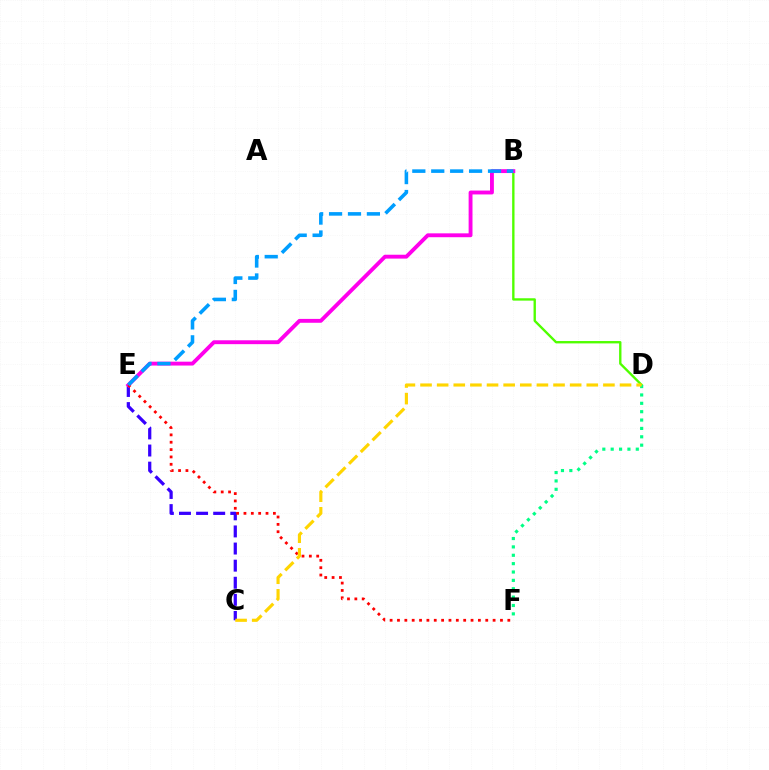{('C', 'E'): [{'color': '#3700ff', 'line_style': 'dashed', 'thickness': 2.32}], ('B', 'D'): [{'color': '#4fff00', 'line_style': 'solid', 'thickness': 1.7}], ('B', 'E'): [{'color': '#ff00ed', 'line_style': 'solid', 'thickness': 2.79}, {'color': '#009eff', 'line_style': 'dashed', 'thickness': 2.57}], ('E', 'F'): [{'color': '#ff0000', 'line_style': 'dotted', 'thickness': 2.0}], ('D', 'F'): [{'color': '#00ff86', 'line_style': 'dotted', 'thickness': 2.27}], ('C', 'D'): [{'color': '#ffd500', 'line_style': 'dashed', 'thickness': 2.26}]}